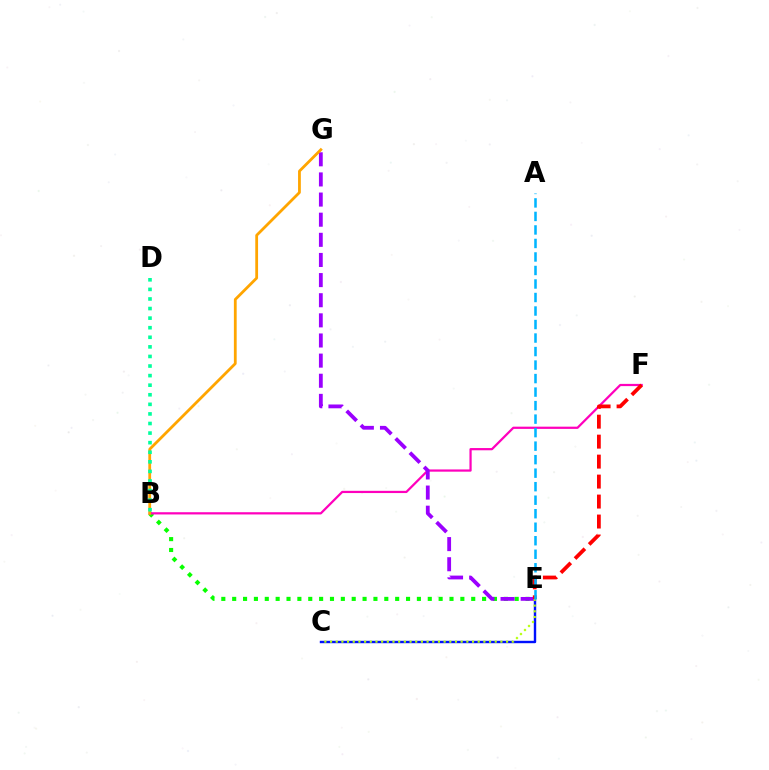{('B', 'E'): [{'color': '#08ff00', 'line_style': 'dotted', 'thickness': 2.95}], ('B', 'F'): [{'color': '#ff00bd', 'line_style': 'solid', 'thickness': 1.61}], ('C', 'E'): [{'color': '#0010ff', 'line_style': 'solid', 'thickness': 1.73}, {'color': '#b3ff00', 'line_style': 'dotted', 'thickness': 1.54}], ('E', 'G'): [{'color': '#9b00ff', 'line_style': 'dashed', 'thickness': 2.73}], ('E', 'F'): [{'color': '#ff0000', 'line_style': 'dashed', 'thickness': 2.71}], ('B', 'G'): [{'color': '#ffa500', 'line_style': 'solid', 'thickness': 2.01}], ('B', 'D'): [{'color': '#00ff9d', 'line_style': 'dotted', 'thickness': 2.6}], ('A', 'E'): [{'color': '#00b5ff', 'line_style': 'dashed', 'thickness': 1.84}]}